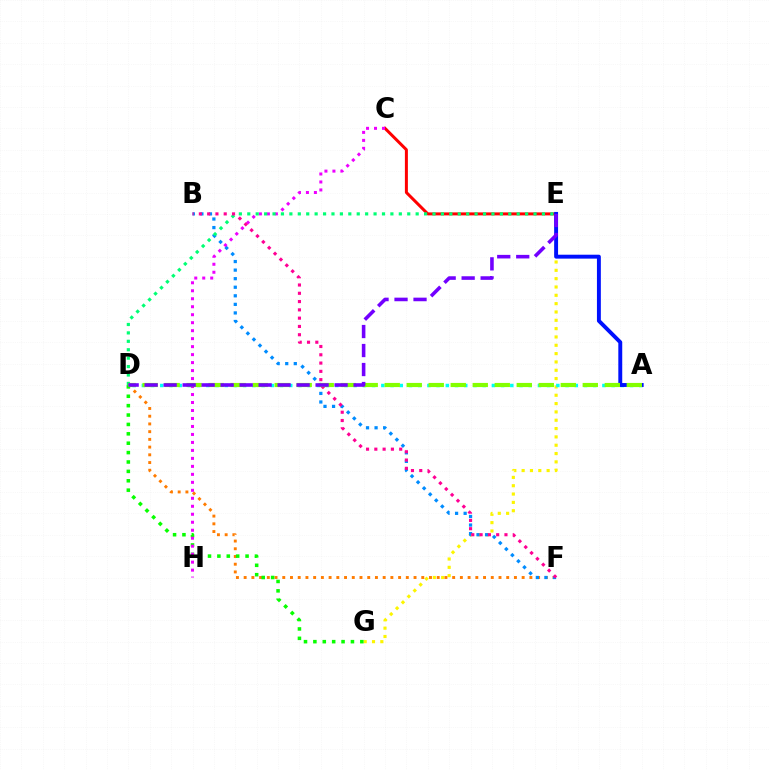{('E', 'G'): [{'color': '#fcf500', 'line_style': 'dotted', 'thickness': 2.26}], ('C', 'E'): [{'color': '#ff0000', 'line_style': 'solid', 'thickness': 2.16}], ('D', 'F'): [{'color': '#ff7c00', 'line_style': 'dotted', 'thickness': 2.1}], ('D', 'G'): [{'color': '#08ff00', 'line_style': 'dotted', 'thickness': 2.55}], ('A', 'D'): [{'color': '#00fff6', 'line_style': 'dotted', 'thickness': 2.5}, {'color': '#84ff00', 'line_style': 'dashed', 'thickness': 2.99}], ('A', 'E'): [{'color': '#0010ff', 'line_style': 'solid', 'thickness': 2.82}], ('B', 'F'): [{'color': '#008cff', 'line_style': 'dotted', 'thickness': 2.33}, {'color': '#ff0094', 'line_style': 'dotted', 'thickness': 2.25}], ('C', 'H'): [{'color': '#ee00ff', 'line_style': 'dotted', 'thickness': 2.17}], ('D', 'E'): [{'color': '#00ff74', 'line_style': 'dotted', 'thickness': 2.29}, {'color': '#7200ff', 'line_style': 'dashed', 'thickness': 2.58}]}